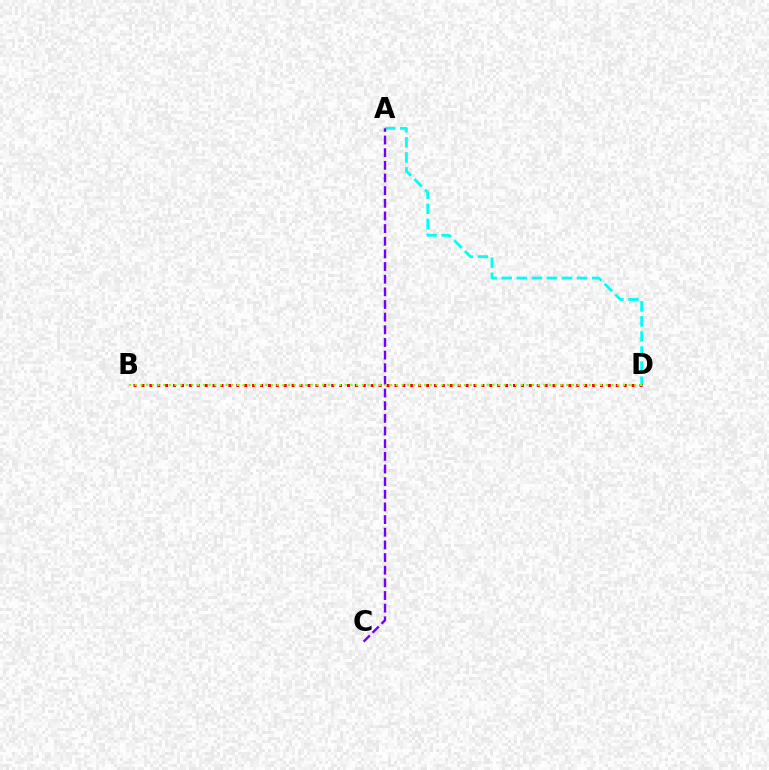{('A', 'D'): [{'color': '#00fff6', 'line_style': 'dashed', 'thickness': 2.05}], ('A', 'C'): [{'color': '#7200ff', 'line_style': 'dashed', 'thickness': 1.72}], ('B', 'D'): [{'color': '#ff0000', 'line_style': 'dotted', 'thickness': 2.15}, {'color': '#84ff00', 'line_style': 'dotted', 'thickness': 1.54}]}